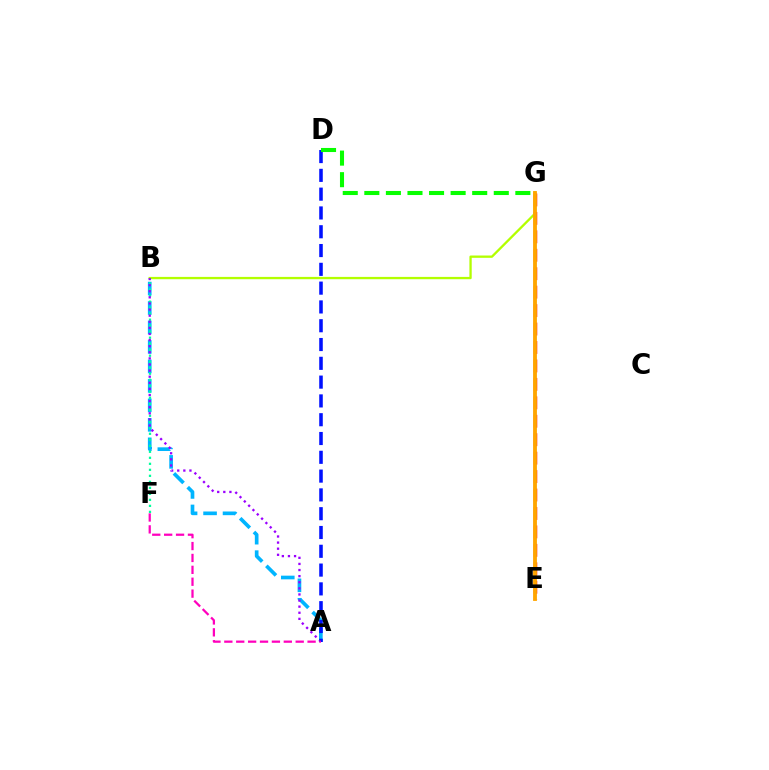{('A', 'B'): [{'color': '#00b5ff', 'line_style': 'dashed', 'thickness': 2.65}, {'color': '#9b00ff', 'line_style': 'dotted', 'thickness': 1.66}], ('B', 'G'): [{'color': '#b3ff00', 'line_style': 'solid', 'thickness': 1.67}], ('E', 'G'): [{'color': '#ff0000', 'line_style': 'dashed', 'thickness': 2.51}, {'color': '#ffa500', 'line_style': 'solid', 'thickness': 2.76}], ('B', 'F'): [{'color': '#00ff9d', 'line_style': 'dotted', 'thickness': 1.63}], ('A', 'D'): [{'color': '#0010ff', 'line_style': 'dashed', 'thickness': 2.55}], ('D', 'G'): [{'color': '#08ff00', 'line_style': 'dashed', 'thickness': 2.93}], ('A', 'F'): [{'color': '#ff00bd', 'line_style': 'dashed', 'thickness': 1.62}]}